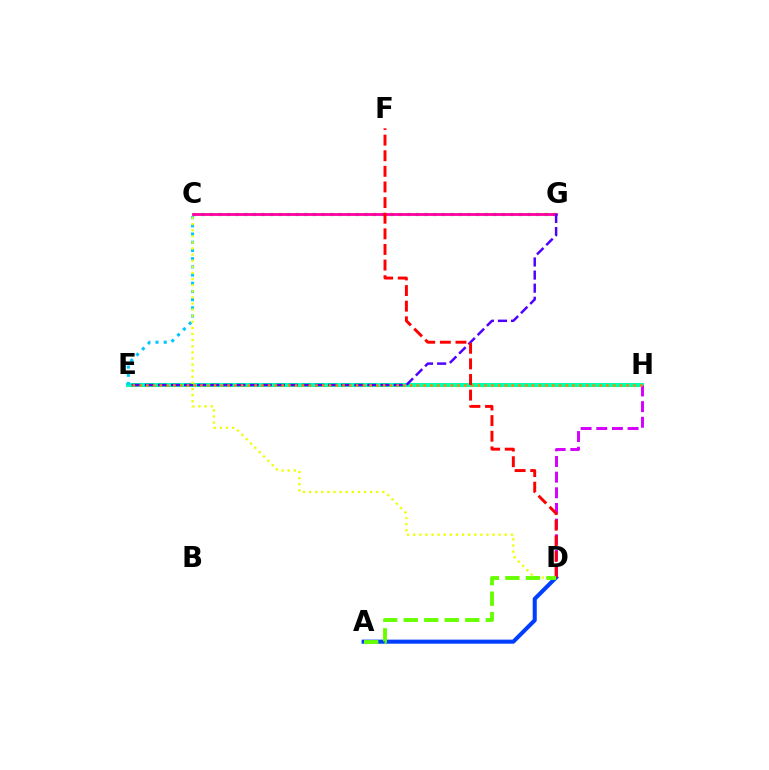{('E', 'H'): [{'color': '#00ffaf', 'line_style': 'solid', 'thickness': 2.91}, {'color': '#ff8800', 'line_style': 'dotted', 'thickness': 1.84}], ('D', 'H'): [{'color': '#d600ff', 'line_style': 'dashed', 'thickness': 2.13}], ('A', 'D'): [{'color': '#003fff', 'line_style': 'solid', 'thickness': 2.93}, {'color': '#66ff00', 'line_style': 'dashed', 'thickness': 2.79}], ('C', 'G'): [{'color': '#00ff27', 'line_style': 'dotted', 'thickness': 2.33}, {'color': '#ff00a0', 'line_style': 'solid', 'thickness': 2.02}], ('E', 'G'): [{'color': '#4f00ff', 'line_style': 'dashed', 'thickness': 1.78}], ('C', 'E'): [{'color': '#00c7ff', 'line_style': 'dotted', 'thickness': 2.23}], ('C', 'D'): [{'color': '#eeff00', 'line_style': 'dotted', 'thickness': 1.66}], ('D', 'F'): [{'color': '#ff0000', 'line_style': 'dashed', 'thickness': 2.12}]}